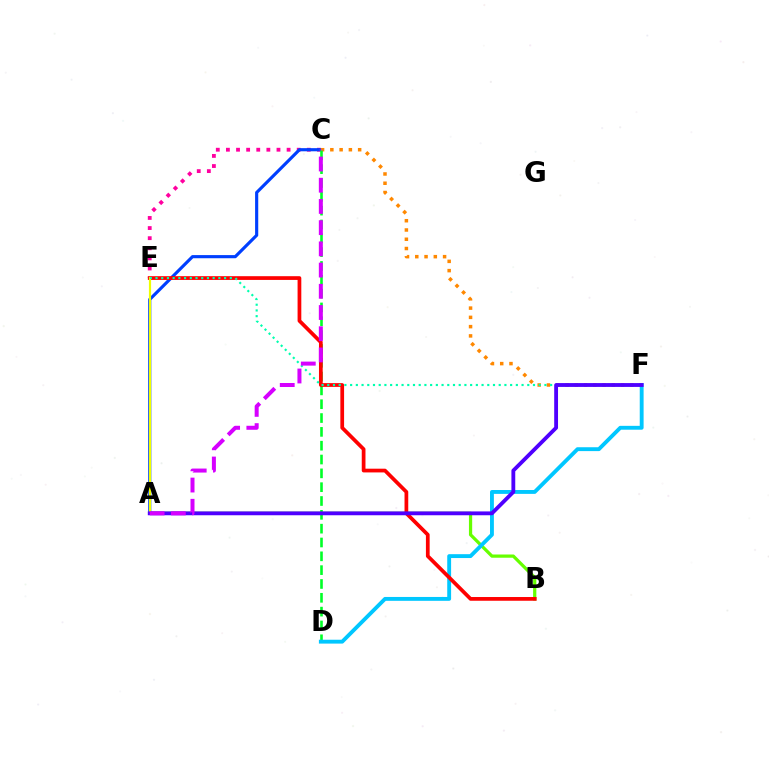{('C', 'E'): [{'color': '#ff00a0', 'line_style': 'dotted', 'thickness': 2.75}], ('A', 'C'): [{'color': '#003fff', 'line_style': 'solid', 'thickness': 2.26}, {'color': '#d600ff', 'line_style': 'dashed', 'thickness': 2.88}], ('C', 'F'): [{'color': '#ff8800', 'line_style': 'dotted', 'thickness': 2.52}], ('A', 'B'): [{'color': '#66ff00', 'line_style': 'solid', 'thickness': 2.33}], ('C', 'D'): [{'color': '#00ff27', 'line_style': 'dashed', 'thickness': 1.88}], ('D', 'F'): [{'color': '#00c7ff', 'line_style': 'solid', 'thickness': 2.78}], ('B', 'E'): [{'color': '#ff0000', 'line_style': 'solid', 'thickness': 2.69}], ('A', 'E'): [{'color': '#eeff00', 'line_style': 'solid', 'thickness': 1.57}], ('E', 'F'): [{'color': '#00ffaf', 'line_style': 'dotted', 'thickness': 1.55}], ('A', 'F'): [{'color': '#4f00ff', 'line_style': 'solid', 'thickness': 2.76}]}